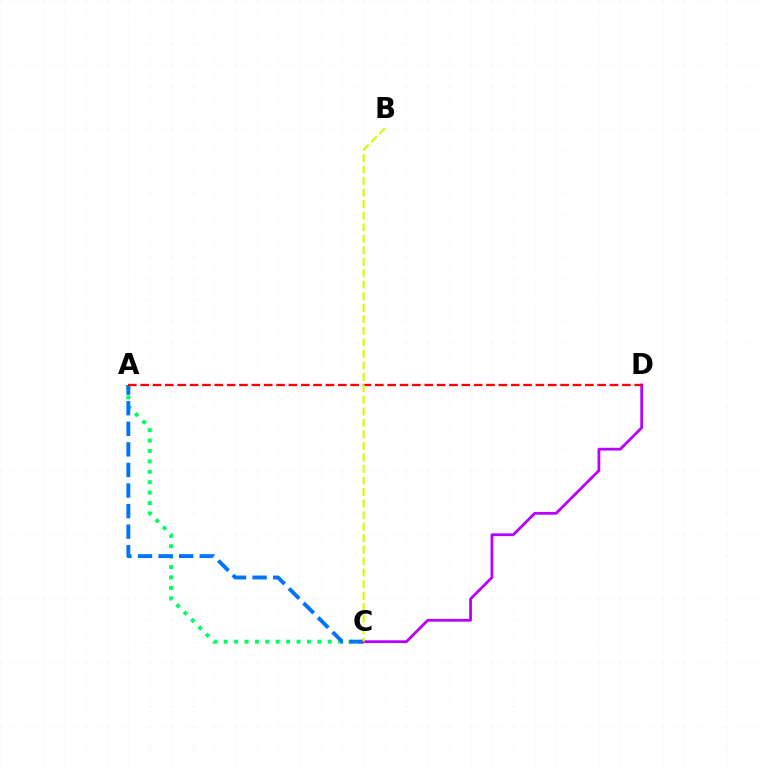{('A', 'C'): [{'color': '#00ff5c', 'line_style': 'dotted', 'thickness': 2.83}, {'color': '#0074ff', 'line_style': 'dashed', 'thickness': 2.79}], ('C', 'D'): [{'color': '#b900ff', 'line_style': 'solid', 'thickness': 2.0}], ('A', 'D'): [{'color': '#ff0000', 'line_style': 'dashed', 'thickness': 1.68}], ('B', 'C'): [{'color': '#d1ff00', 'line_style': 'dashed', 'thickness': 1.56}]}